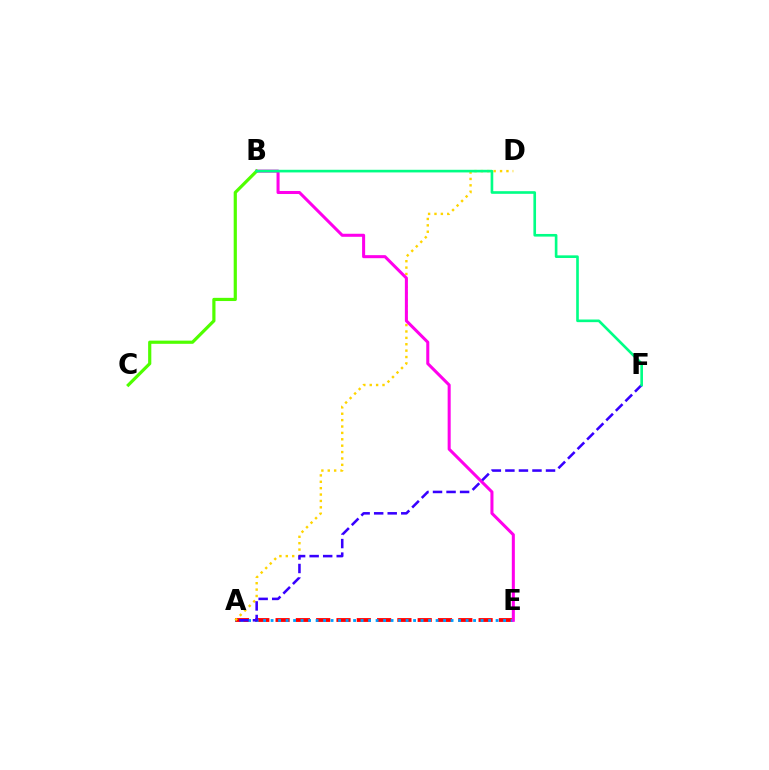{('A', 'E'): [{'color': '#ff0000', 'line_style': 'dashed', 'thickness': 2.76}, {'color': '#009eff', 'line_style': 'dotted', 'thickness': 2.04}], ('A', 'D'): [{'color': '#ffd500', 'line_style': 'dotted', 'thickness': 1.74}], ('B', 'E'): [{'color': '#ff00ed', 'line_style': 'solid', 'thickness': 2.19}], ('B', 'C'): [{'color': '#4fff00', 'line_style': 'solid', 'thickness': 2.3}], ('A', 'F'): [{'color': '#3700ff', 'line_style': 'dashed', 'thickness': 1.84}], ('B', 'F'): [{'color': '#00ff86', 'line_style': 'solid', 'thickness': 1.9}]}